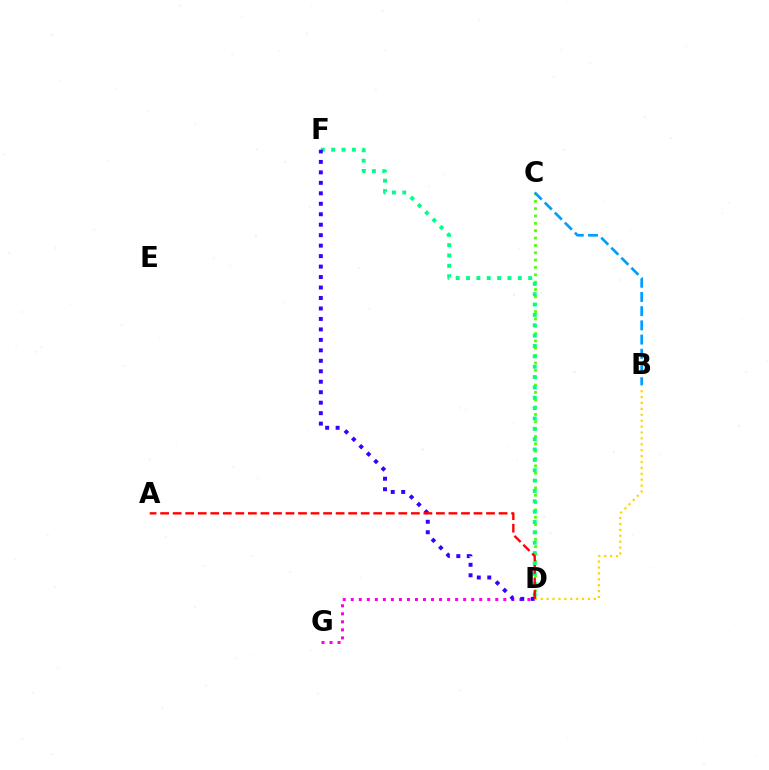{('C', 'D'): [{'color': '#4fff00', 'line_style': 'dotted', 'thickness': 2.0}], ('B', 'C'): [{'color': '#009eff', 'line_style': 'dashed', 'thickness': 1.93}], ('D', 'G'): [{'color': '#ff00ed', 'line_style': 'dotted', 'thickness': 2.18}], ('D', 'F'): [{'color': '#00ff86', 'line_style': 'dotted', 'thickness': 2.81}, {'color': '#3700ff', 'line_style': 'dotted', 'thickness': 2.84}], ('B', 'D'): [{'color': '#ffd500', 'line_style': 'dotted', 'thickness': 1.6}], ('A', 'D'): [{'color': '#ff0000', 'line_style': 'dashed', 'thickness': 1.7}]}